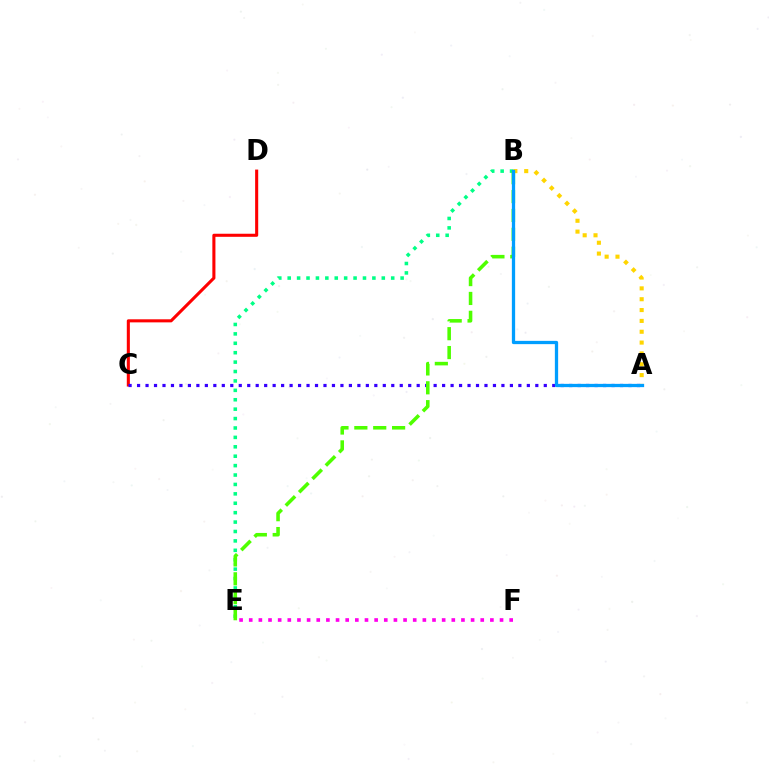{('C', 'D'): [{'color': '#ff0000', 'line_style': 'solid', 'thickness': 2.21}], ('A', 'B'): [{'color': '#ffd500', 'line_style': 'dotted', 'thickness': 2.95}, {'color': '#009eff', 'line_style': 'solid', 'thickness': 2.36}], ('A', 'C'): [{'color': '#3700ff', 'line_style': 'dotted', 'thickness': 2.3}], ('E', 'F'): [{'color': '#ff00ed', 'line_style': 'dotted', 'thickness': 2.62}], ('B', 'E'): [{'color': '#00ff86', 'line_style': 'dotted', 'thickness': 2.56}, {'color': '#4fff00', 'line_style': 'dashed', 'thickness': 2.56}]}